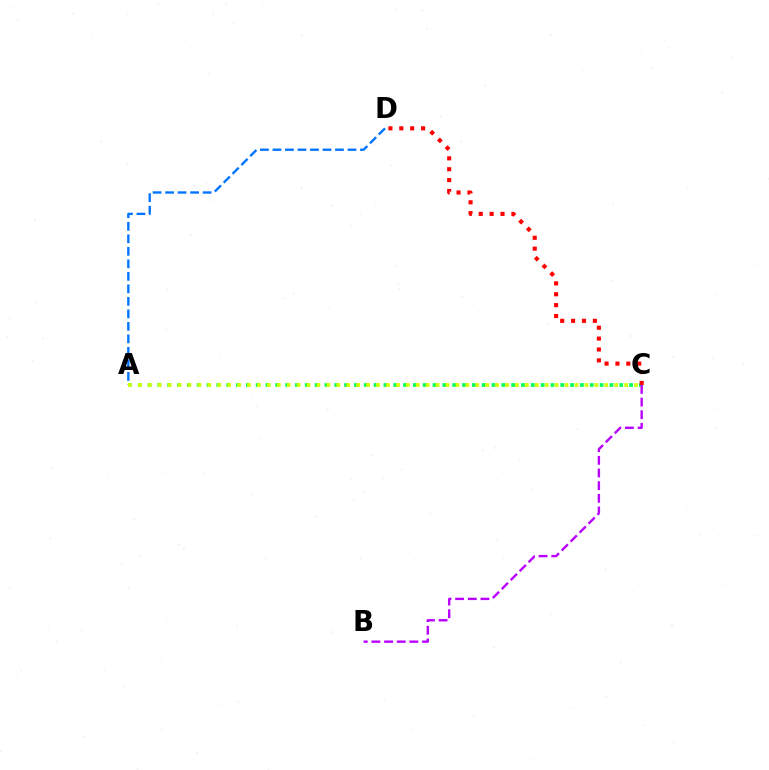{('A', 'C'): [{'color': '#00ff5c', 'line_style': 'dotted', 'thickness': 2.67}, {'color': '#d1ff00', 'line_style': 'dotted', 'thickness': 2.7}], ('A', 'D'): [{'color': '#0074ff', 'line_style': 'dashed', 'thickness': 1.7}], ('B', 'C'): [{'color': '#b900ff', 'line_style': 'dashed', 'thickness': 1.72}], ('C', 'D'): [{'color': '#ff0000', 'line_style': 'dotted', 'thickness': 2.96}]}